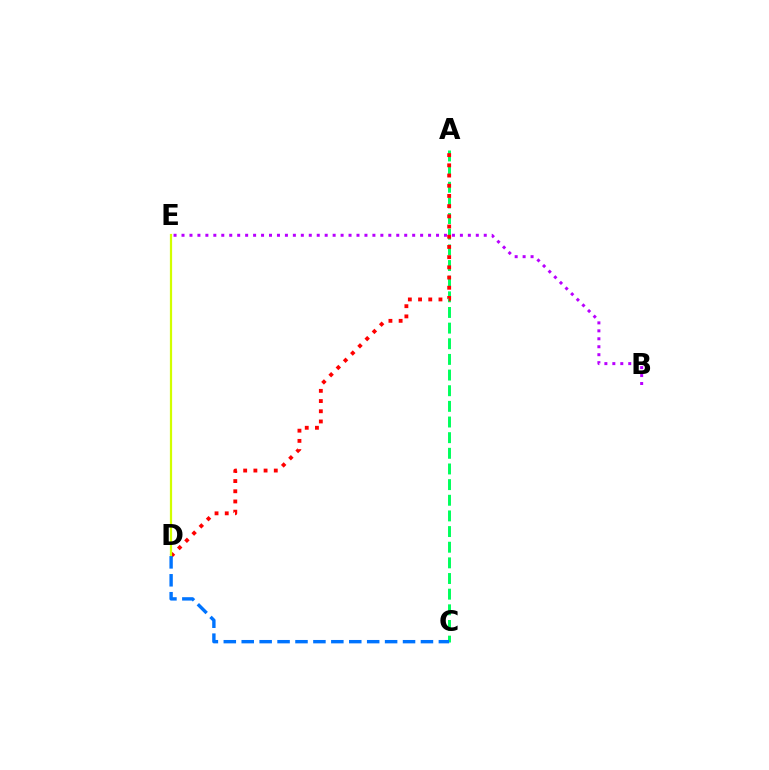{('B', 'E'): [{'color': '#b900ff', 'line_style': 'dotted', 'thickness': 2.16}], ('A', 'C'): [{'color': '#00ff5c', 'line_style': 'dashed', 'thickness': 2.13}], ('A', 'D'): [{'color': '#ff0000', 'line_style': 'dotted', 'thickness': 2.77}], ('D', 'E'): [{'color': '#d1ff00', 'line_style': 'solid', 'thickness': 1.6}], ('C', 'D'): [{'color': '#0074ff', 'line_style': 'dashed', 'thickness': 2.43}]}